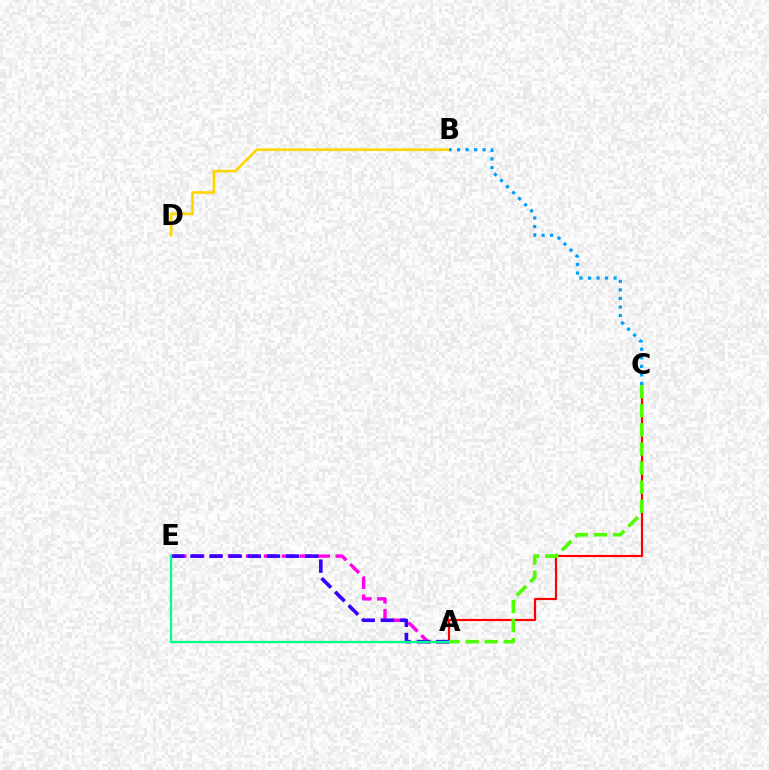{('A', 'C'): [{'color': '#ff0000', 'line_style': 'solid', 'thickness': 1.57}, {'color': '#4fff00', 'line_style': 'dashed', 'thickness': 2.59}], ('A', 'E'): [{'color': '#ff00ed', 'line_style': 'dashed', 'thickness': 2.44}, {'color': '#3700ff', 'line_style': 'dashed', 'thickness': 2.6}, {'color': '#00ff86', 'line_style': 'solid', 'thickness': 1.65}], ('B', 'D'): [{'color': '#ffd500', 'line_style': 'solid', 'thickness': 1.91}], ('B', 'C'): [{'color': '#009eff', 'line_style': 'dotted', 'thickness': 2.32}]}